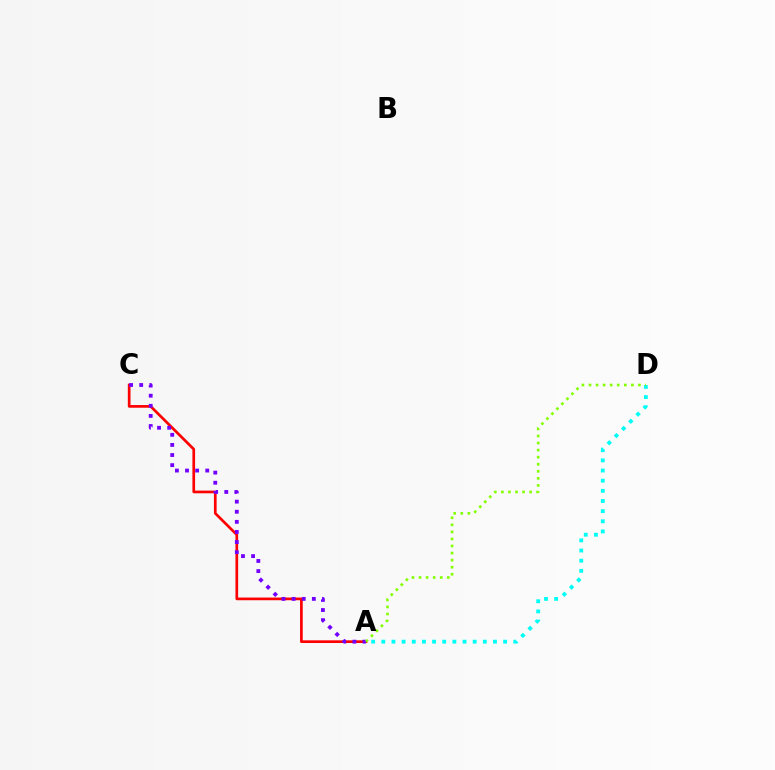{('A', 'D'): [{'color': '#00fff6', 'line_style': 'dotted', 'thickness': 2.76}, {'color': '#84ff00', 'line_style': 'dotted', 'thickness': 1.92}], ('A', 'C'): [{'color': '#ff0000', 'line_style': 'solid', 'thickness': 1.94}, {'color': '#7200ff', 'line_style': 'dotted', 'thickness': 2.75}]}